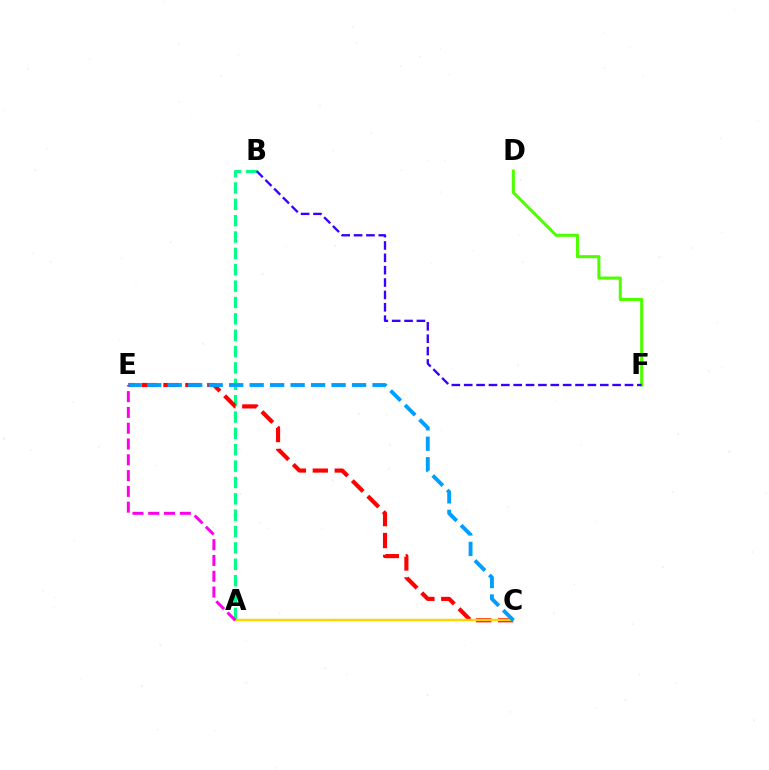{('D', 'F'): [{'color': '#4fff00', 'line_style': 'solid', 'thickness': 2.21}], ('A', 'B'): [{'color': '#00ff86', 'line_style': 'dashed', 'thickness': 2.22}], ('C', 'E'): [{'color': '#ff0000', 'line_style': 'dashed', 'thickness': 2.98}, {'color': '#009eff', 'line_style': 'dashed', 'thickness': 2.78}], ('A', 'C'): [{'color': '#ffd500', 'line_style': 'solid', 'thickness': 1.74}], ('B', 'F'): [{'color': '#3700ff', 'line_style': 'dashed', 'thickness': 1.68}], ('A', 'E'): [{'color': '#ff00ed', 'line_style': 'dashed', 'thickness': 2.15}]}